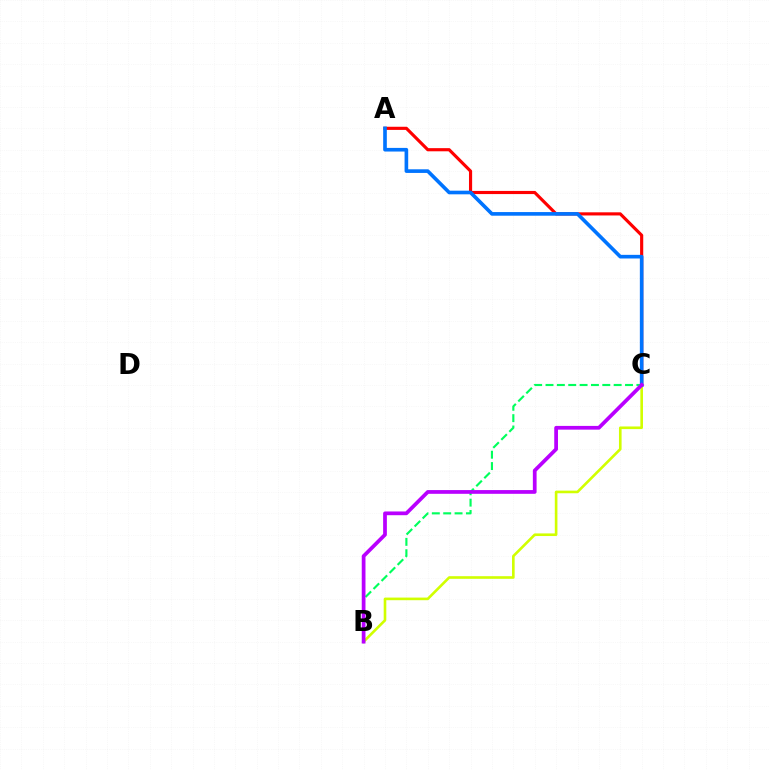{('B', 'C'): [{'color': '#00ff5c', 'line_style': 'dashed', 'thickness': 1.54}, {'color': '#d1ff00', 'line_style': 'solid', 'thickness': 1.89}, {'color': '#b900ff', 'line_style': 'solid', 'thickness': 2.69}], ('A', 'C'): [{'color': '#ff0000', 'line_style': 'solid', 'thickness': 2.27}, {'color': '#0074ff', 'line_style': 'solid', 'thickness': 2.62}]}